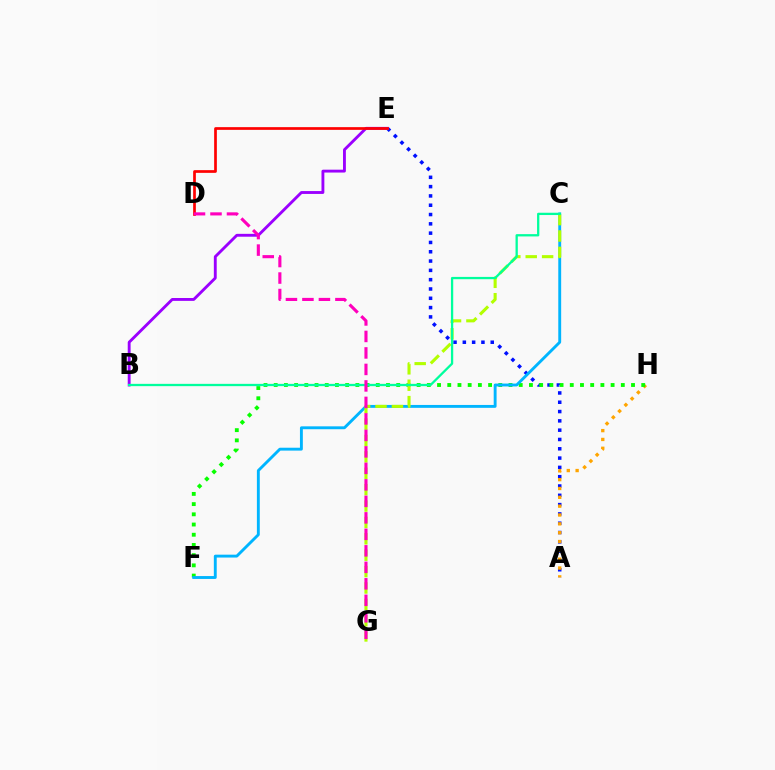{('A', 'E'): [{'color': '#0010ff', 'line_style': 'dotted', 'thickness': 2.53}], ('A', 'H'): [{'color': '#ffa500', 'line_style': 'dotted', 'thickness': 2.4}], ('F', 'H'): [{'color': '#08ff00', 'line_style': 'dotted', 'thickness': 2.77}], ('B', 'E'): [{'color': '#9b00ff', 'line_style': 'solid', 'thickness': 2.07}], ('C', 'F'): [{'color': '#00b5ff', 'line_style': 'solid', 'thickness': 2.08}], ('D', 'E'): [{'color': '#ff0000', 'line_style': 'solid', 'thickness': 1.95}], ('C', 'G'): [{'color': '#b3ff00', 'line_style': 'dashed', 'thickness': 2.23}], ('B', 'C'): [{'color': '#00ff9d', 'line_style': 'solid', 'thickness': 1.65}], ('D', 'G'): [{'color': '#ff00bd', 'line_style': 'dashed', 'thickness': 2.24}]}